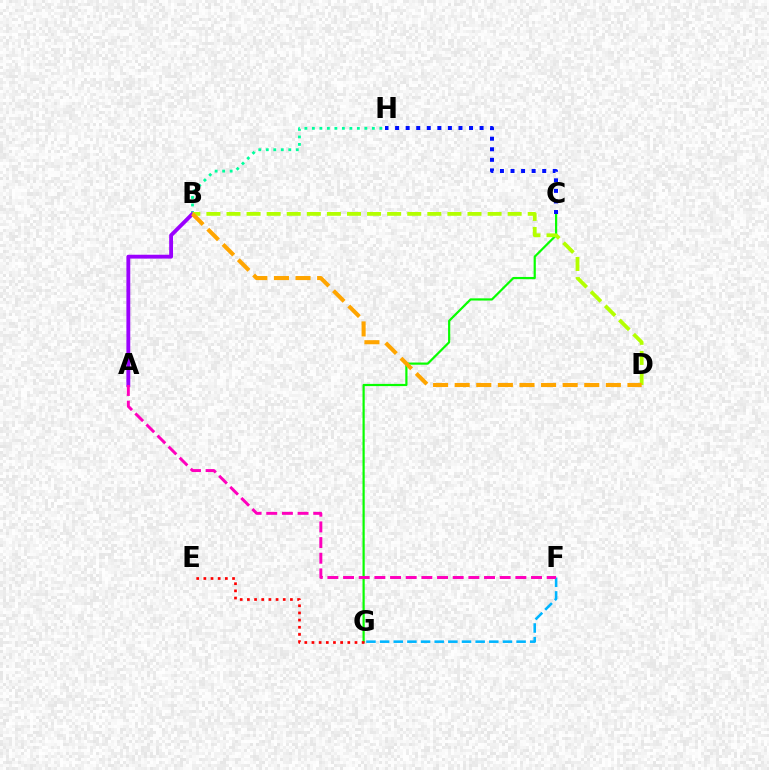{('B', 'H'): [{'color': '#00ff9d', 'line_style': 'dotted', 'thickness': 2.04}], ('C', 'G'): [{'color': '#08ff00', 'line_style': 'solid', 'thickness': 1.58}], ('F', 'G'): [{'color': '#00b5ff', 'line_style': 'dashed', 'thickness': 1.85}], ('E', 'G'): [{'color': '#ff0000', 'line_style': 'dotted', 'thickness': 1.95}], ('A', 'B'): [{'color': '#9b00ff', 'line_style': 'solid', 'thickness': 2.78}], ('A', 'F'): [{'color': '#ff00bd', 'line_style': 'dashed', 'thickness': 2.13}], ('B', 'D'): [{'color': '#b3ff00', 'line_style': 'dashed', 'thickness': 2.73}, {'color': '#ffa500', 'line_style': 'dashed', 'thickness': 2.93}], ('C', 'H'): [{'color': '#0010ff', 'line_style': 'dotted', 'thickness': 2.87}]}